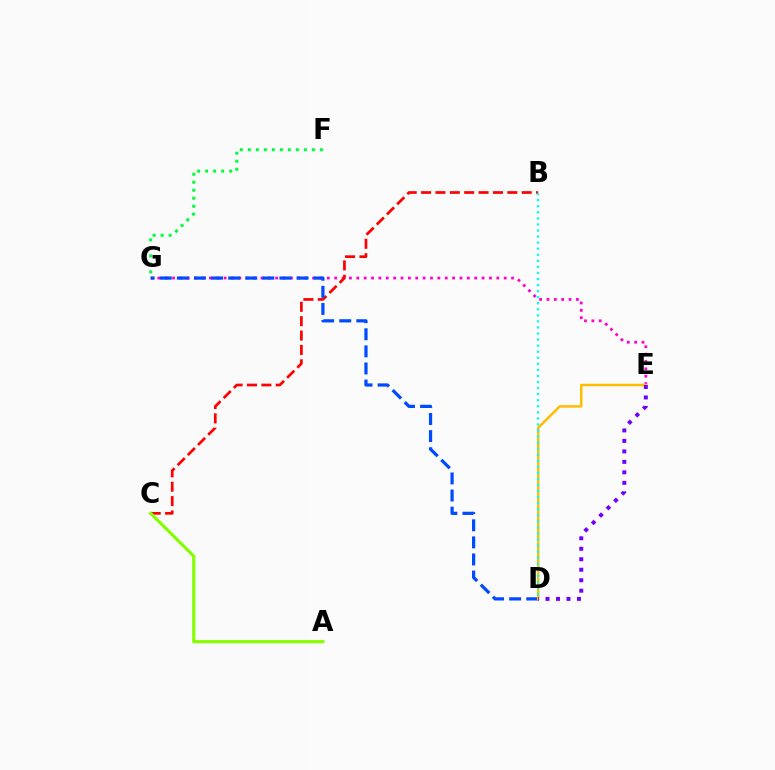{('E', 'G'): [{'color': '#ff00cf', 'line_style': 'dotted', 'thickness': 2.0}], ('B', 'C'): [{'color': '#ff0000', 'line_style': 'dashed', 'thickness': 1.95}], ('D', 'G'): [{'color': '#004bff', 'line_style': 'dashed', 'thickness': 2.32}], ('D', 'E'): [{'color': '#ffbd00', 'line_style': 'solid', 'thickness': 1.79}, {'color': '#7200ff', 'line_style': 'dotted', 'thickness': 2.85}], ('A', 'C'): [{'color': '#84ff00', 'line_style': 'solid', 'thickness': 2.26}], ('F', 'G'): [{'color': '#00ff39', 'line_style': 'dotted', 'thickness': 2.18}], ('B', 'D'): [{'color': '#00fff6', 'line_style': 'dotted', 'thickness': 1.65}]}